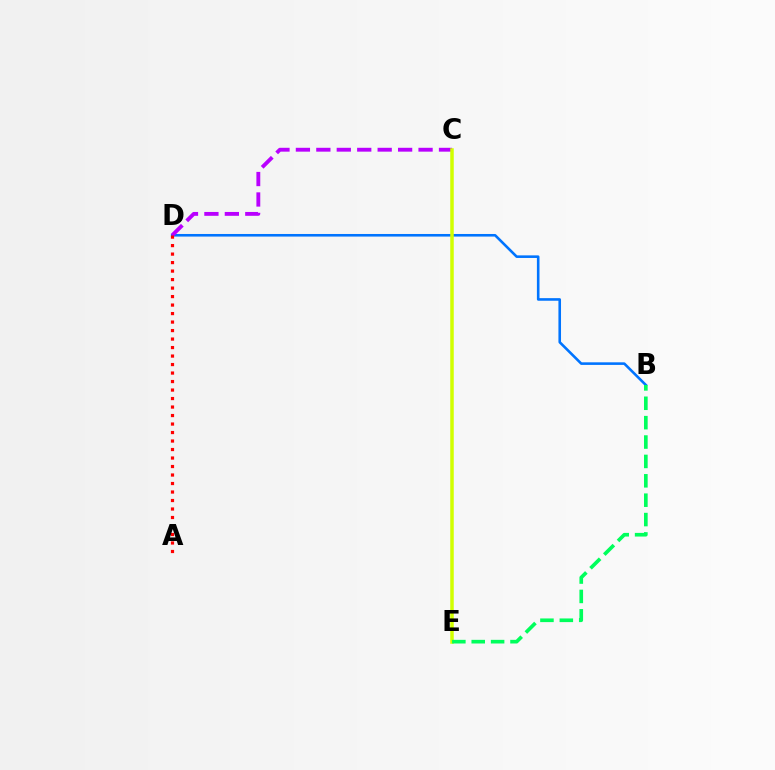{('B', 'D'): [{'color': '#0074ff', 'line_style': 'solid', 'thickness': 1.87}], ('C', 'D'): [{'color': '#b900ff', 'line_style': 'dashed', 'thickness': 2.78}], ('C', 'E'): [{'color': '#d1ff00', 'line_style': 'solid', 'thickness': 2.52}], ('B', 'E'): [{'color': '#00ff5c', 'line_style': 'dashed', 'thickness': 2.63}], ('A', 'D'): [{'color': '#ff0000', 'line_style': 'dotted', 'thickness': 2.31}]}